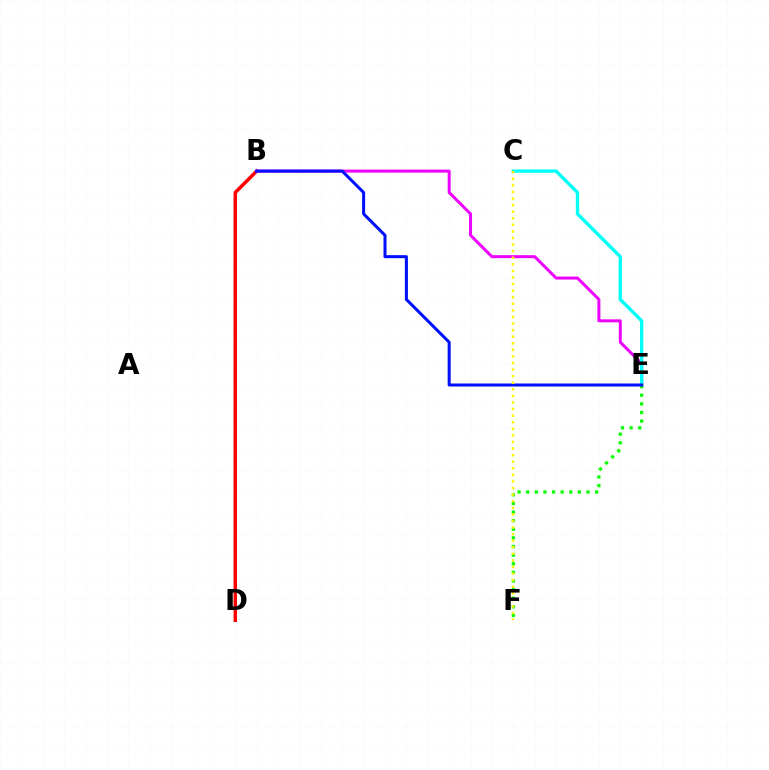{('B', 'D'): [{'color': '#ff0000', 'line_style': 'solid', 'thickness': 2.51}], ('B', 'E'): [{'color': '#ee00ff', 'line_style': 'solid', 'thickness': 2.15}, {'color': '#0010ff', 'line_style': 'solid', 'thickness': 2.18}], ('C', 'E'): [{'color': '#00fff6', 'line_style': 'solid', 'thickness': 2.43}], ('E', 'F'): [{'color': '#08ff00', 'line_style': 'dotted', 'thickness': 2.34}], ('C', 'F'): [{'color': '#fcf500', 'line_style': 'dotted', 'thickness': 1.79}]}